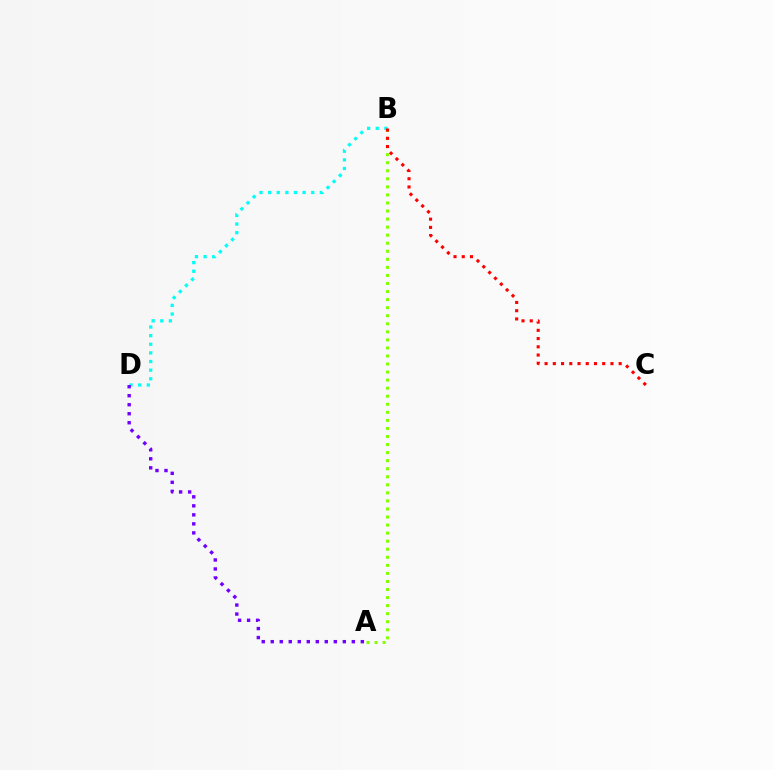{('B', 'D'): [{'color': '#00fff6', 'line_style': 'dotted', 'thickness': 2.34}], ('A', 'B'): [{'color': '#84ff00', 'line_style': 'dotted', 'thickness': 2.19}], ('B', 'C'): [{'color': '#ff0000', 'line_style': 'dotted', 'thickness': 2.24}], ('A', 'D'): [{'color': '#7200ff', 'line_style': 'dotted', 'thickness': 2.45}]}